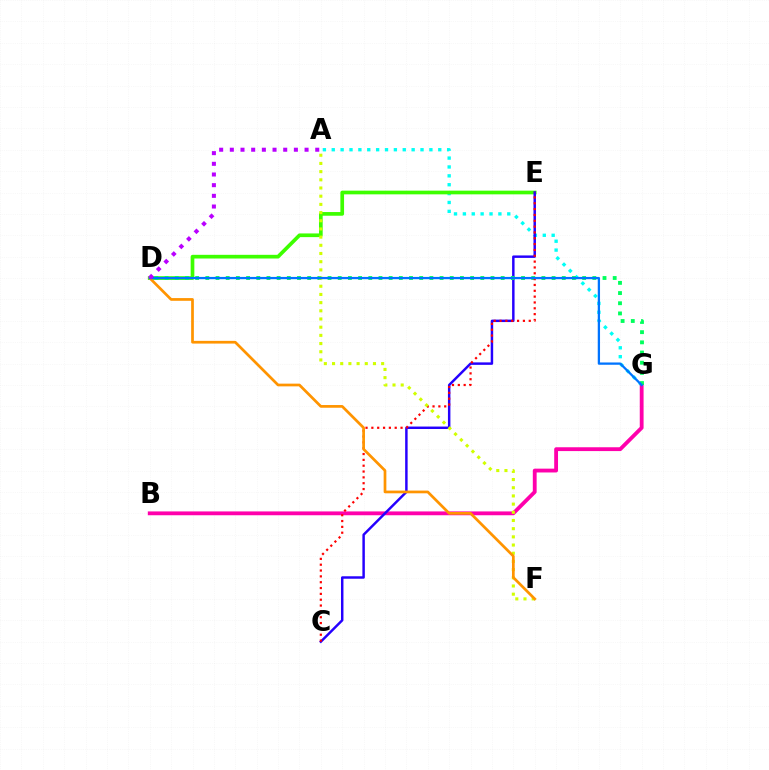{('A', 'G'): [{'color': '#00fff6', 'line_style': 'dotted', 'thickness': 2.41}], ('B', 'G'): [{'color': '#ff00ac', 'line_style': 'solid', 'thickness': 2.75}], ('D', 'E'): [{'color': '#3dff00', 'line_style': 'solid', 'thickness': 2.65}], ('C', 'E'): [{'color': '#2500ff', 'line_style': 'solid', 'thickness': 1.77}, {'color': '#ff0000', 'line_style': 'dotted', 'thickness': 1.59}], ('D', 'G'): [{'color': '#00ff5c', 'line_style': 'dotted', 'thickness': 2.77}, {'color': '#0074ff', 'line_style': 'solid', 'thickness': 1.64}], ('A', 'F'): [{'color': '#d1ff00', 'line_style': 'dotted', 'thickness': 2.22}], ('D', 'F'): [{'color': '#ff9400', 'line_style': 'solid', 'thickness': 1.95}], ('A', 'D'): [{'color': '#b900ff', 'line_style': 'dotted', 'thickness': 2.9}]}